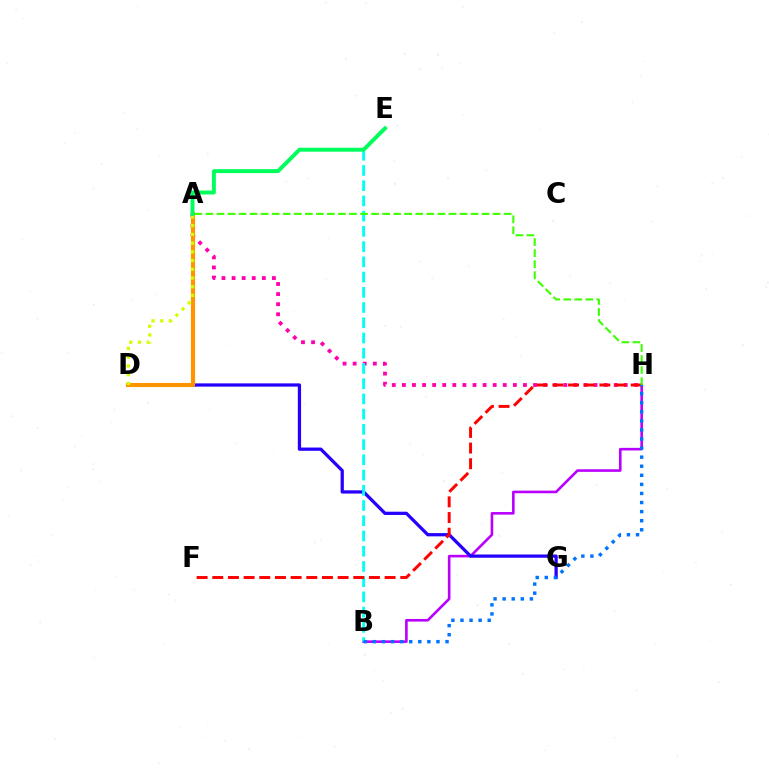{('A', 'H'): [{'color': '#ff00ac', 'line_style': 'dotted', 'thickness': 2.74}, {'color': '#3dff00', 'line_style': 'dashed', 'thickness': 1.5}], ('B', 'H'): [{'color': '#b900ff', 'line_style': 'solid', 'thickness': 1.88}, {'color': '#0074ff', 'line_style': 'dotted', 'thickness': 2.47}], ('D', 'G'): [{'color': '#2500ff', 'line_style': 'solid', 'thickness': 2.34}], ('A', 'D'): [{'color': '#ff9400', 'line_style': 'solid', 'thickness': 2.97}, {'color': '#d1ff00', 'line_style': 'dotted', 'thickness': 2.37}], ('B', 'E'): [{'color': '#00fff6', 'line_style': 'dashed', 'thickness': 2.07}], ('F', 'H'): [{'color': '#ff0000', 'line_style': 'dashed', 'thickness': 2.13}], ('A', 'E'): [{'color': '#00ff5c', 'line_style': 'solid', 'thickness': 2.84}]}